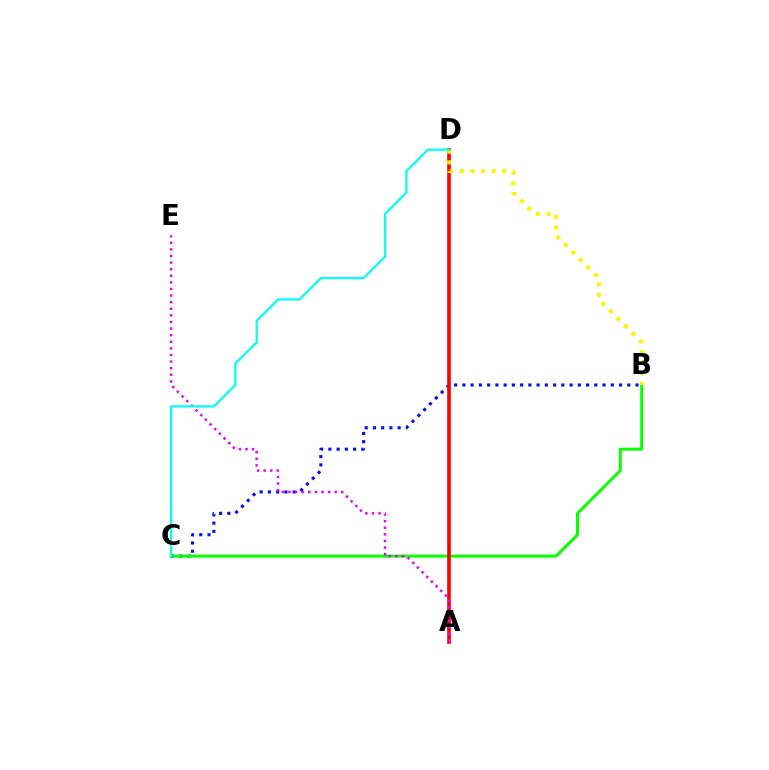{('B', 'C'): [{'color': '#0010ff', 'line_style': 'dotted', 'thickness': 2.24}, {'color': '#08ff00', 'line_style': 'solid', 'thickness': 2.13}], ('A', 'D'): [{'color': '#ff0000', 'line_style': 'solid', 'thickness': 2.61}], ('A', 'E'): [{'color': '#ee00ff', 'line_style': 'dotted', 'thickness': 1.79}], ('B', 'D'): [{'color': '#fcf500', 'line_style': 'dotted', 'thickness': 2.89}], ('C', 'D'): [{'color': '#00fff6', 'line_style': 'solid', 'thickness': 1.58}]}